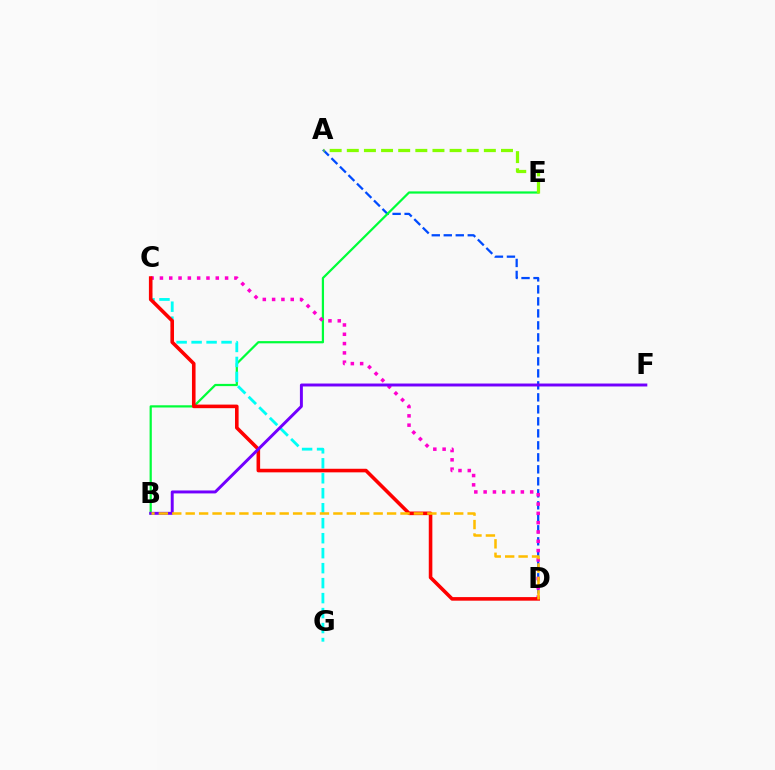{('A', 'D'): [{'color': '#004bff', 'line_style': 'dashed', 'thickness': 1.63}], ('B', 'E'): [{'color': '#00ff39', 'line_style': 'solid', 'thickness': 1.6}], ('C', 'G'): [{'color': '#00fff6', 'line_style': 'dashed', 'thickness': 2.03}], ('C', 'D'): [{'color': '#ff00cf', 'line_style': 'dotted', 'thickness': 2.53}, {'color': '#ff0000', 'line_style': 'solid', 'thickness': 2.58}], ('A', 'E'): [{'color': '#84ff00', 'line_style': 'dashed', 'thickness': 2.33}], ('B', 'F'): [{'color': '#7200ff', 'line_style': 'solid', 'thickness': 2.12}], ('B', 'D'): [{'color': '#ffbd00', 'line_style': 'dashed', 'thickness': 1.82}]}